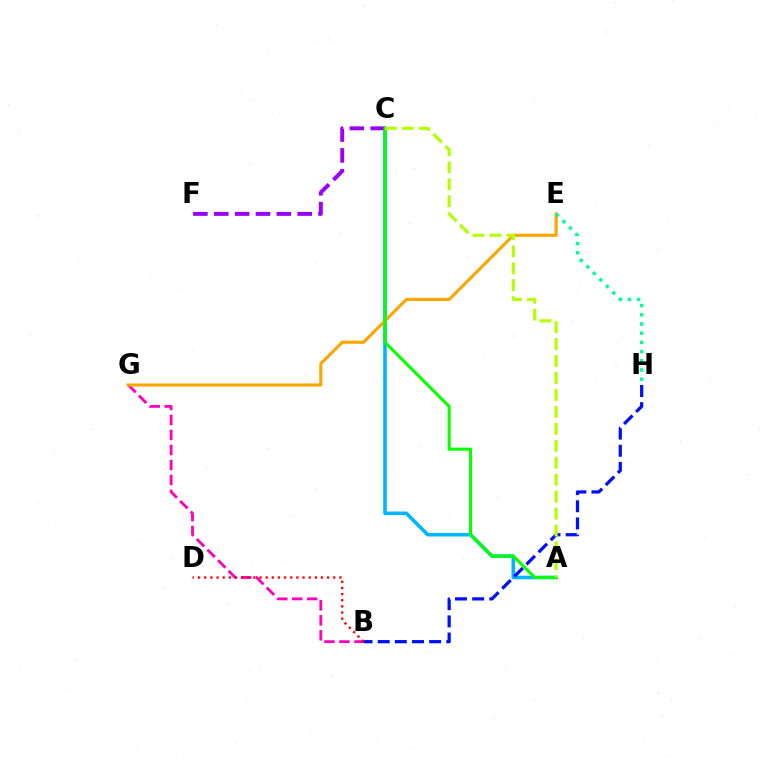{('A', 'C'): [{'color': '#00b5ff', 'line_style': 'solid', 'thickness': 2.58}, {'color': '#08ff00', 'line_style': 'solid', 'thickness': 2.21}, {'color': '#b3ff00', 'line_style': 'dashed', 'thickness': 2.3}], ('B', 'G'): [{'color': '#ff00bd', 'line_style': 'dashed', 'thickness': 2.04}], ('E', 'G'): [{'color': '#ffa500', 'line_style': 'solid', 'thickness': 2.24}], ('E', 'H'): [{'color': '#00ff9d', 'line_style': 'dotted', 'thickness': 2.5}], ('C', 'F'): [{'color': '#9b00ff', 'line_style': 'dashed', 'thickness': 2.83}], ('B', 'H'): [{'color': '#0010ff', 'line_style': 'dashed', 'thickness': 2.33}], ('B', 'D'): [{'color': '#ff0000', 'line_style': 'dotted', 'thickness': 1.67}]}